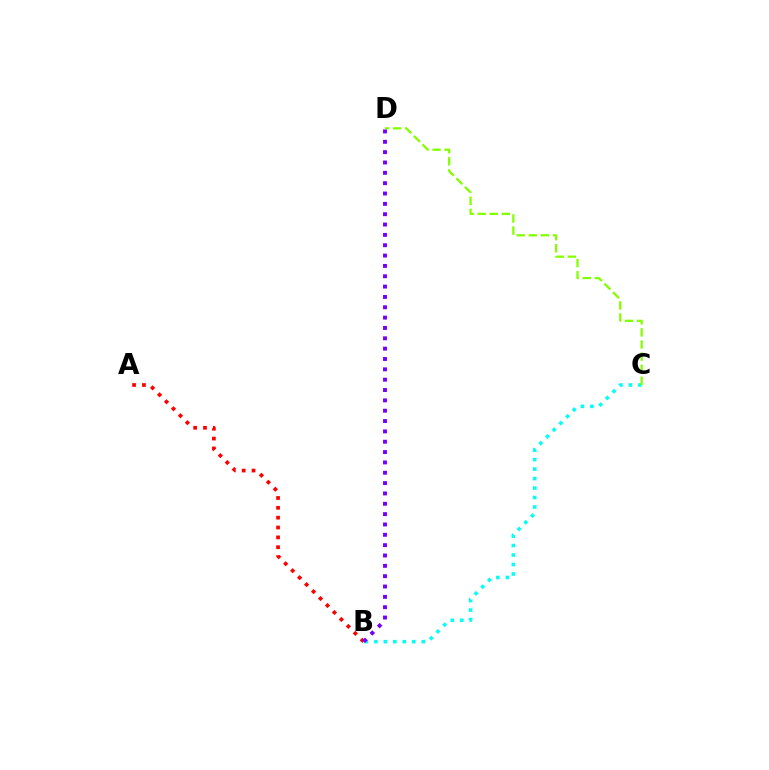{('B', 'C'): [{'color': '#00fff6', 'line_style': 'dotted', 'thickness': 2.58}], ('A', 'B'): [{'color': '#ff0000', 'line_style': 'dotted', 'thickness': 2.68}], ('C', 'D'): [{'color': '#84ff00', 'line_style': 'dashed', 'thickness': 1.64}], ('B', 'D'): [{'color': '#7200ff', 'line_style': 'dotted', 'thickness': 2.81}]}